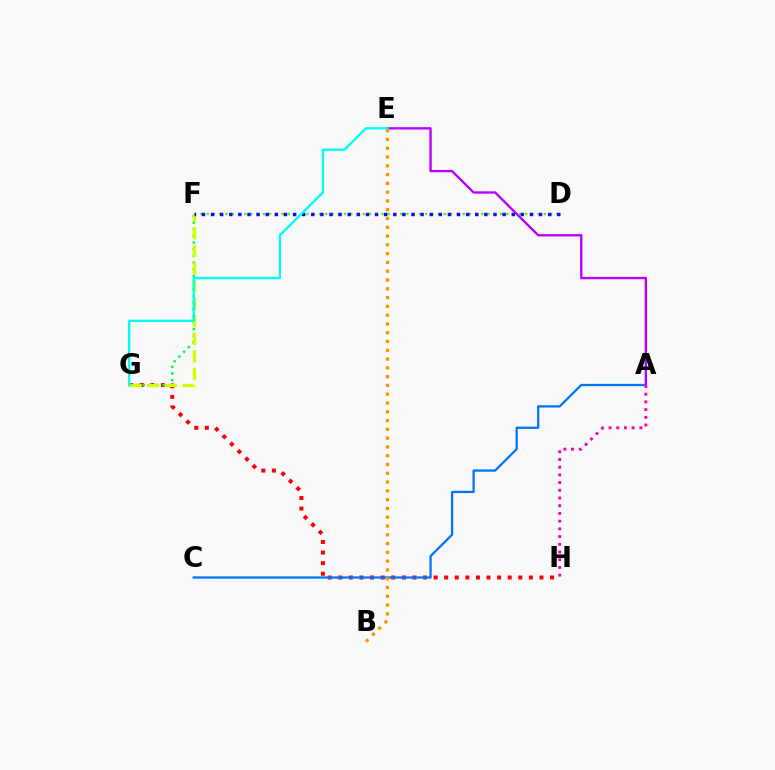{('G', 'H'): [{'color': '#ff0000', 'line_style': 'dotted', 'thickness': 2.88}], ('A', 'C'): [{'color': '#0074ff', 'line_style': 'solid', 'thickness': 1.63}], ('A', 'E'): [{'color': '#b900ff', 'line_style': 'solid', 'thickness': 1.7}], ('D', 'F'): [{'color': '#3dff00', 'line_style': 'dotted', 'thickness': 1.7}, {'color': '#2500ff', 'line_style': 'dotted', 'thickness': 2.48}], ('F', 'G'): [{'color': '#00ff5c', 'line_style': 'dotted', 'thickness': 1.81}, {'color': '#d1ff00', 'line_style': 'dashed', 'thickness': 2.39}], ('A', 'H'): [{'color': '#ff00ac', 'line_style': 'dotted', 'thickness': 2.1}], ('E', 'G'): [{'color': '#00fff6', 'line_style': 'solid', 'thickness': 1.7}], ('B', 'E'): [{'color': '#ff9400', 'line_style': 'dotted', 'thickness': 2.39}]}